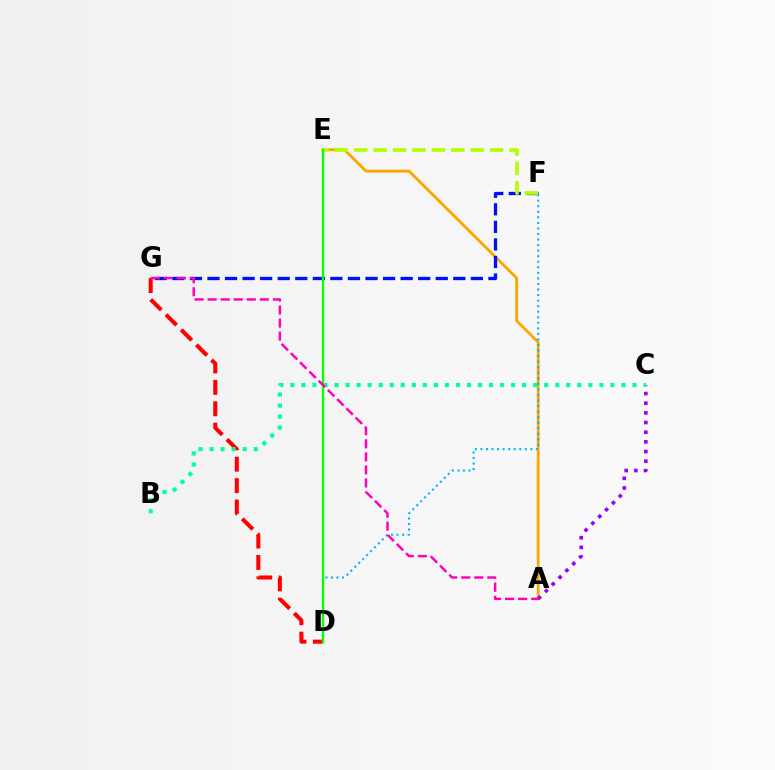{('D', 'G'): [{'color': '#ff0000', 'line_style': 'dashed', 'thickness': 2.91}], ('A', 'E'): [{'color': '#ffa500', 'line_style': 'solid', 'thickness': 2.04}], ('A', 'C'): [{'color': '#9b00ff', 'line_style': 'dotted', 'thickness': 2.62}], ('F', 'G'): [{'color': '#0010ff', 'line_style': 'dashed', 'thickness': 2.39}], ('D', 'F'): [{'color': '#00b5ff', 'line_style': 'dotted', 'thickness': 1.51}], ('E', 'F'): [{'color': '#b3ff00', 'line_style': 'dashed', 'thickness': 2.64}], ('D', 'E'): [{'color': '#08ff00', 'line_style': 'solid', 'thickness': 1.68}], ('B', 'C'): [{'color': '#00ff9d', 'line_style': 'dotted', 'thickness': 3.0}], ('A', 'G'): [{'color': '#ff00bd', 'line_style': 'dashed', 'thickness': 1.77}]}